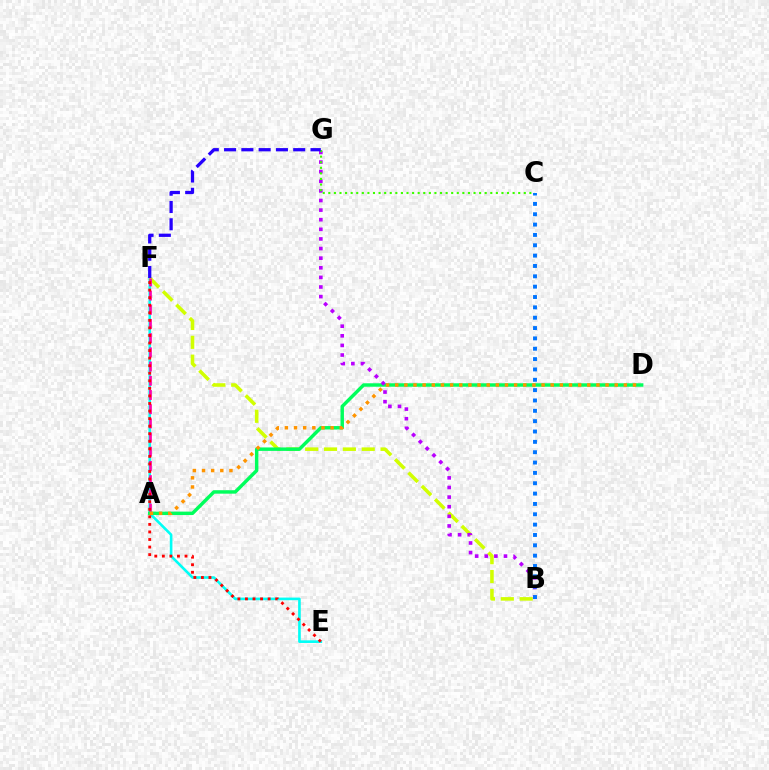{('E', 'F'): [{'color': '#00fff6', 'line_style': 'solid', 'thickness': 1.89}, {'color': '#ff0000', 'line_style': 'dotted', 'thickness': 2.05}], ('B', 'F'): [{'color': '#d1ff00', 'line_style': 'dashed', 'thickness': 2.56}], ('A', 'F'): [{'color': '#ff00ac', 'line_style': 'dashed', 'thickness': 1.93}], ('A', 'D'): [{'color': '#00ff5c', 'line_style': 'solid', 'thickness': 2.48}, {'color': '#ff9400', 'line_style': 'dotted', 'thickness': 2.48}], ('B', 'G'): [{'color': '#b900ff', 'line_style': 'dotted', 'thickness': 2.61}], ('C', 'G'): [{'color': '#3dff00', 'line_style': 'dotted', 'thickness': 1.52}], ('F', 'G'): [{'color': '#2500ff', 'line_style': 'dashed', 'thickness': 2.35}], ('B', 'C'): [{'color': '#0074ff', 'line_style': 'dotted', 'thickness': 2.81}]}